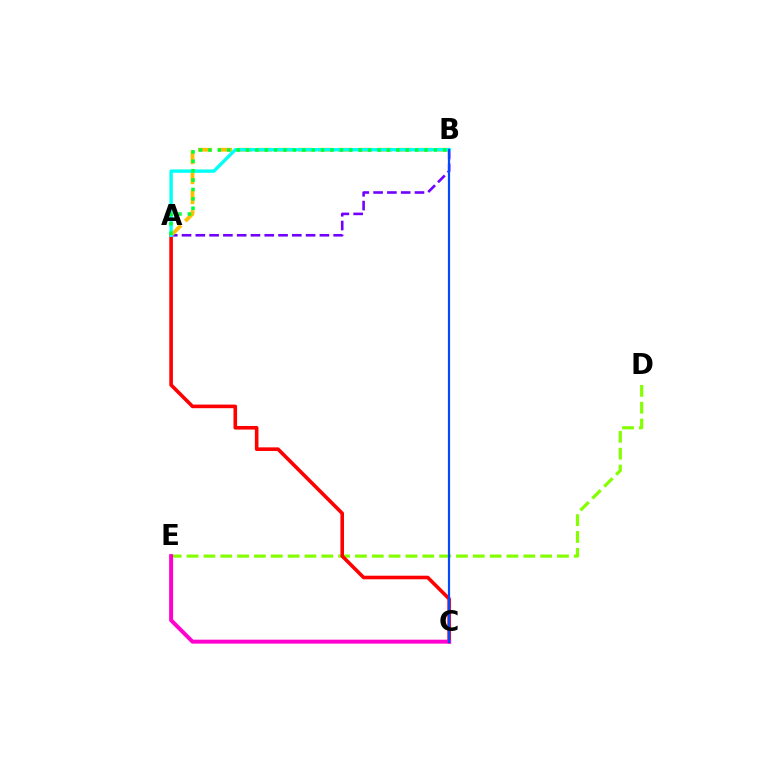{('D', 'E'): [{'color': '#84ff00', 'line_style': 'dashed', 'thickness': 2.29}], ('A', 'C'): [{'color': '#ff0000', 'line_style': 'solid', 'thickness': 2.59}], ('A', 'B'): [{'color': '#7200ff', 'line_style': 'dashed', 'thickness': 1.87}, {'color': '#ffbd00', 'line_style': 'dashed', 'thickness': 2.72}, {'color': '#00fff6', 'line_style': 'solid', 'thickness': 2.41}, {'color': '#00ff39', 'line_style': 'dotted', 'thickness': 2.55}], ('C', 'E'): [{'color': '#ff00cf', 'line_style': 'solid', 'thickness': 2.85}], ('B', 'C'): [{'color': '#004bff', 'line_style': 'solid', 'thickness': 1.59}]}